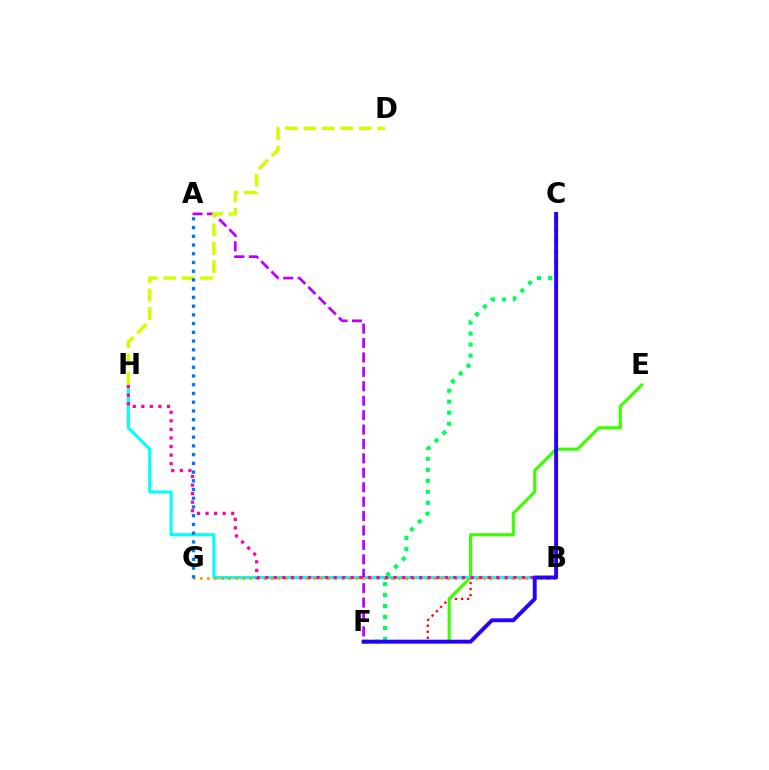{('B', 'F'): [{'color': '#ff0000', 'line_style': 'dotted', 'thickness': 1.65}], ('E', 'F'): [{'color': '#3dff00', 'line_style': 'solid', 'thickness': 2.26}], ('B', 'H'): [{'color': '#00fff6', 'line_style': 'solid', 'thickness': 2.21}, {'color': '#ff00ac', 'line_style': 'dotted', 'thickness': 2.33}], ('A', 'F'): [{'color': '#b900ff', 'line_style': 'dashed', 'thickness': 1.96}], ('D', 'H'): [{'color': '#d1ff00', 'line_style': 'dashed', 'thickness': 2.51}], ('B', 'G'): [{'color': '#ff9400', 'line_style': 'dotted', 'thickness': 1.92}], ('A', 'G'): [{'color': '#0074ff', 'line_style': 'dotted', 'thickness': 2.37}], ('C', 'F'): [{'color': '#00ff5c', 'line_style': 'dotted', 'thickness': 2.99}, {'color': '#2500ff', 'line_style': 'solid', 'thickness': 2.81}]}